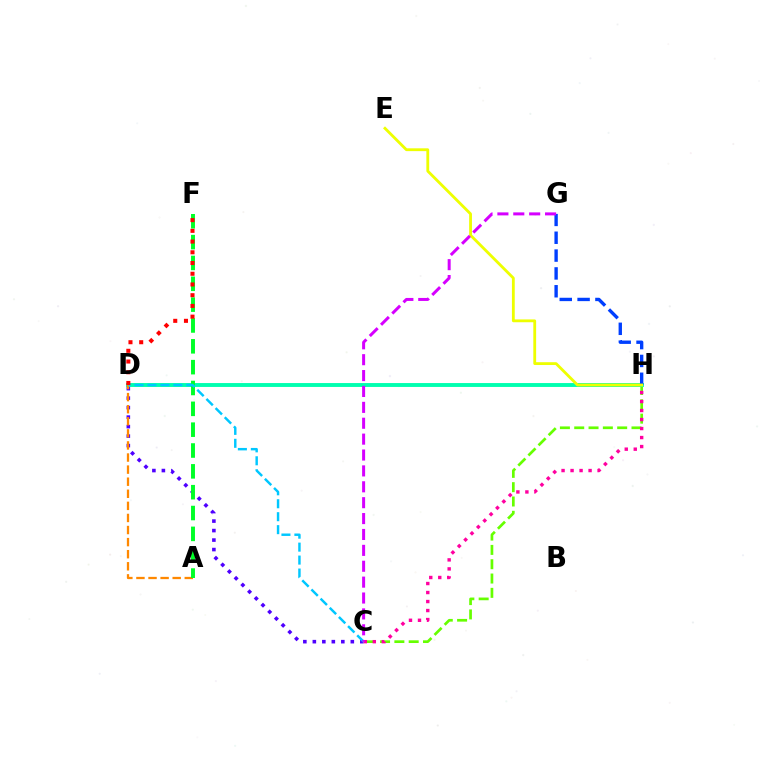{('C', 'H'): [{'color': '#66ff00', 'line_style': 'dashed', 'thickness': 1.95}, {'color': '#ff00a0', 'line_style': 'dotted', 'thickness': 2.45}], ('D', 'H'): [{'color': '#00ffaf', 'line_style': 'solid', 'thickness': 2.8}], ('C', 'D'): [{'color': '#4f00ff', 'line_style': 'dotted', 'thickness': 2.58}, {'color': '#00c7ff', 'line_style': 'dashed', 'thickness': 1.76}], ('G', 'H'): [{'color': '#003fff', 'line_style': 'dashed', 'thickness': 2.42}], ('A', 'D'): [{'color': '#ff8800', 'line_style': 'dashed', 'thickness': 1.64}], ('A', 'F'): [{'color': '#00ff27', 'line_style': 'dashed', 'thickness': 2.83}], ('E', 'H'): [{'color': '#eeff00', 'line_style': 'solid', 'thickness': 2.03}], ('D', 'F'): [{'color': '#ff0000', 'line_style': 'dotted', 'thickness': 2.91}], ('C', 'G'): [{'color': '#d600ff', 'line_style': 'dashed', 'thickness': 2.16}]}